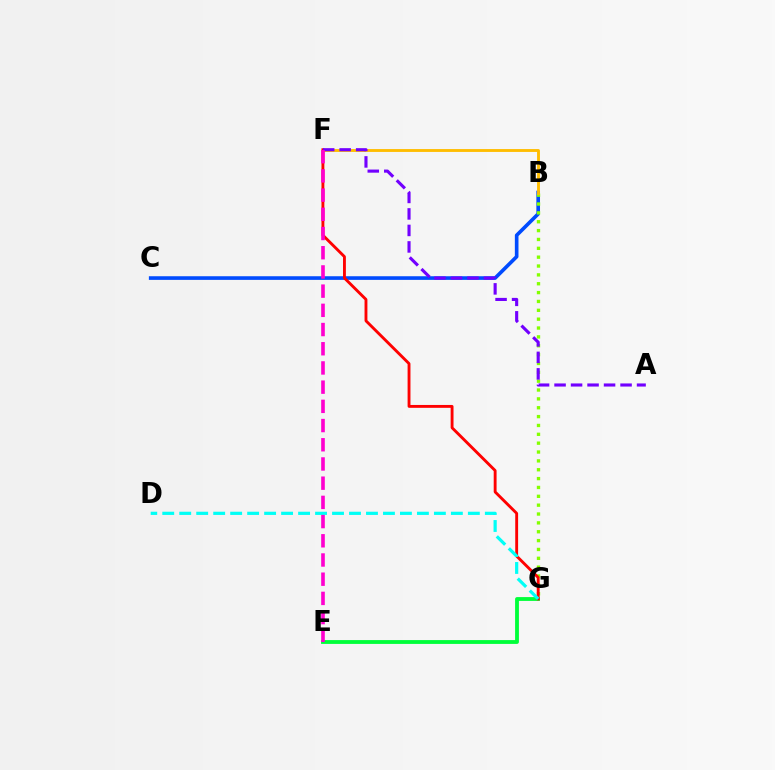{('B', 'C'): [{'color': '#004bff', 'line_style': 'solid', 'thickness': 2.62}], ('B', 'G'): [{'color': '#84ff00', 'line_style': 'dotted', 'thickness': 2.41}], ('B', 'F'): [{'color': '#ffbd00', 'line_style': 'solid', 'thickness': 2.07}], ('E', 'G'): [{'color': '#00ff39', 'line_style': 'solid', 'thickness': 2.76}], ('F', 'G'): [{'color': '#ff0000', 'line_style': 'solid', 'thickness': 2.06}], ('D', 'G'): [{'color': '#00fff6', 'line_style': 'dashed', 'thickness': 2.31}], ('A', 'F'): [{'color': '#7200ff', 'line_style': 'dashed', 'thickness': 2.24}], ('E', 'F'): [{'color': '#ff00cf', 'line_style': 'dashed', 'thickness': 2.61}]}